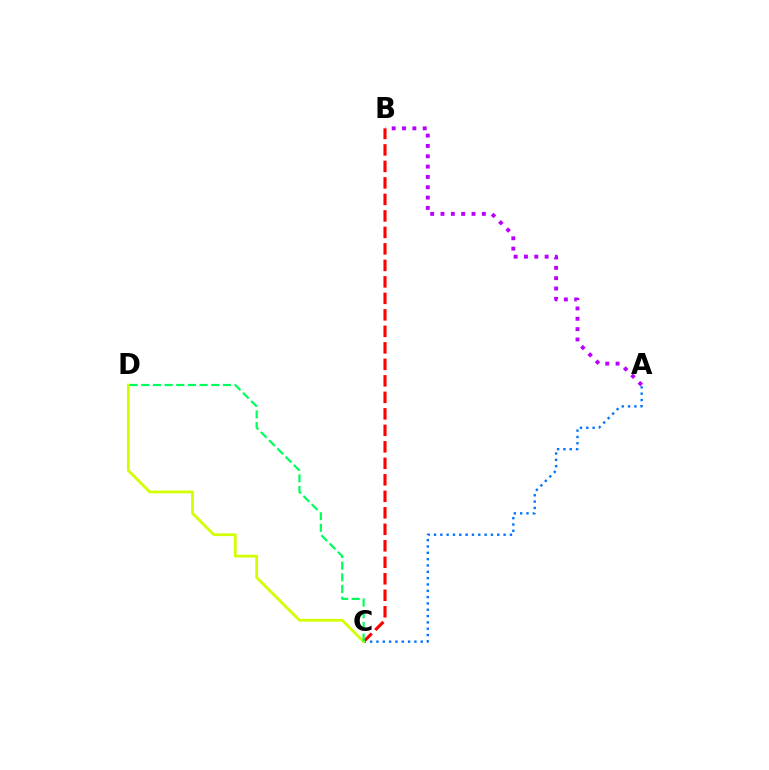{('B', 'C'): [{'color': '#ff0000', 'line_style': 'dashed', 'thickness': 2.24}], ('A', 'C'): [{'color': '#0074ff', 'line_style': 'dotted', 'thickness': 1.72}], ('A', 'B'): [{'color': '#b900ff', 'line_style': 'dotted', 'thickness': 2.81}], ('C', 'D'): [{'color': '#d1ff00', 'line_style': 'solid', 'thickness': 2.0}, {'color': '#00ff5c', 'line_style': 'dashed', 'thickness': 1.58}]}